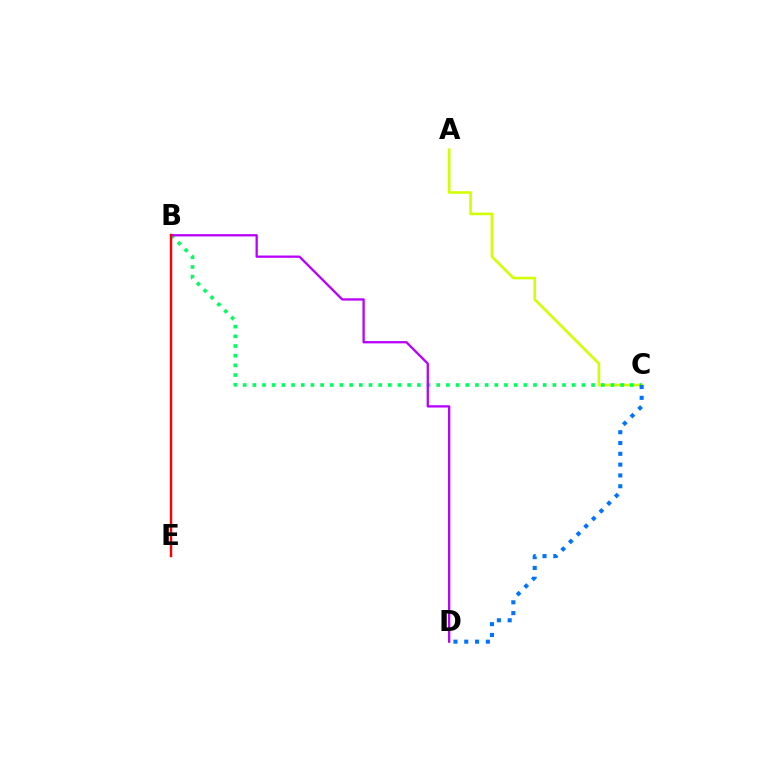{('A', 'C'): [{'color': '#d1ff00', 'line_style': 'solid', 'thickness': 1.88}], ('B', 'C'): [{'color': '#00ff5c', 'line_style': 'dotted', 'thickness': 2.63}], ('B', 'D'): [{'color': '#b900ff', 'line_style': 'solid', 'thickness': 1.66}], ('B', 'E'): [{'color': '#ff0000', 'line_style': 'solid', 'thickness': 1.75}], ('C', 'D'): [{'color': '#0074ff', 'line_style': 'dotted', 'thickness': 2.94}]}